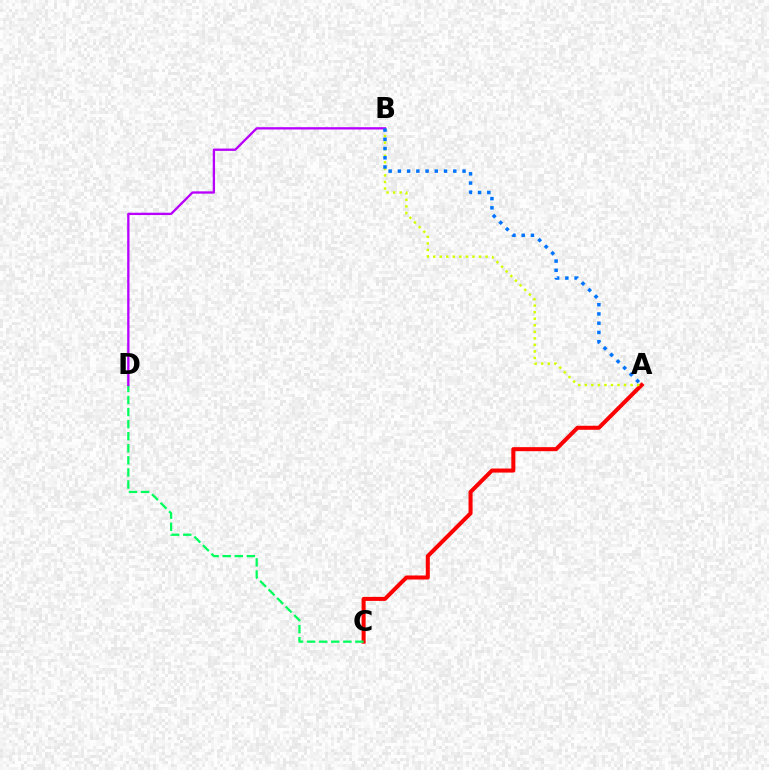{('A', 'C'): [{'color': '#ff0000', 'line_style': 'solid', 'thickness': 2.9}], ('C', 'D'): [{'color': '#00ff5c', 'line_style': 'dashed', 'thickness': 1.64}], ('A', 'B'): [{'color': '#d1ff00', 'line_style': 'dotted', 'thickness': 1.78}, {'color': '#0074ff', 'line_style': 'dotted', 'thickness': 2.51}], ('B', 'D'): [{'color': '#b900ff', 'line_style': 'solid', 'thickness': 1.67}]}